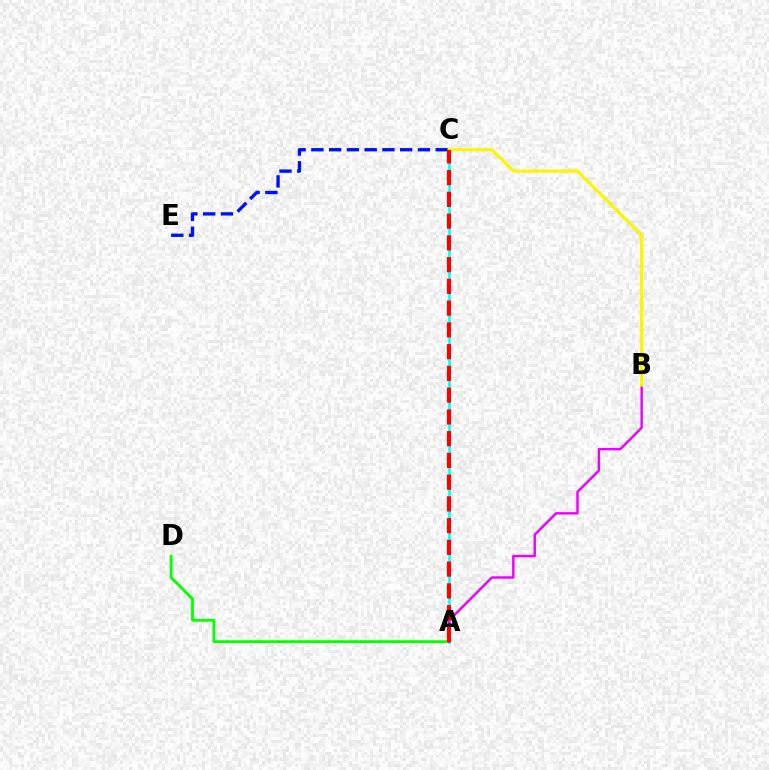{('C', 'E'): [{'color': '#0010ff', 'line_style': 'dashed', 'thickness': 2.41}], ('A', 'D'): [{'color': '#08ff00', 'line_style': 'solid', 'thickness': 2.04}], ('A', 'C'): [{'color': '#00fff6', 'line_style': 'solid', 'thickness': 1.86}, {'color': '#ff0000', 'line_style': 'dashed', 'thickness': 2.95}], ('A', 'B'): [{'color': '#ee00ff', 'line_style': 'solid', 'thickness': 1.76}], ('B', 'C'): [{'color': '#fcf500', 'line_style': 'solid', 'thickness': 2.26}]}